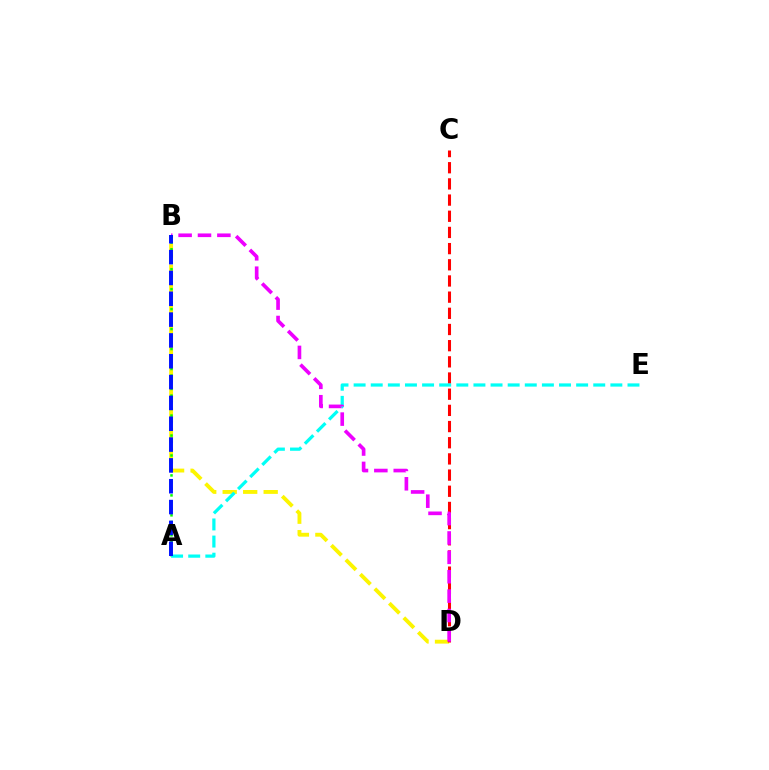{('B', 'D'): [{'color': '#fcf500', 'line_style': 'dashed', 'thickness': 2.78}, {'color': '#ee00ff', 'line_style': 'dashed', 'thickness': 2.63}], ('A', 'B'): [{'color': '#08ff00', 'line_style': 'dotted', 'thickness': 1.81}, {'color': '#0010ff', 'line_style': 'dashed', 'thickness': 2.83}], ('C', 'D'): [{'color': '#ff0000', 'line_style': 'dashed', 'thickness': 2.2}], ('A', 'E'): [{'color': '#00fff6', 'line_style': 'dashed', 'thickness': 2.33}]}